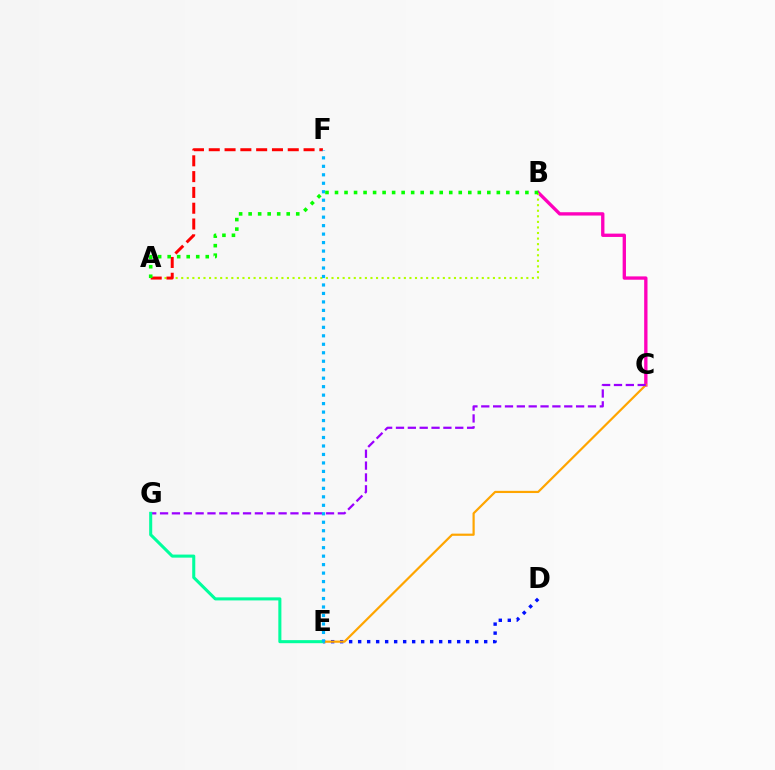{('D', 'E'): [{'color': '#0010ff', 'line_style': 'dotted', 'thickness': 2.45}], ('B', 'C'): [{'color': '#ff00bd', 'line_style': 'solid', 'thickness': 2.4}], ('A', 'B'): [{'color': '#b3ff00', 'line_style': 'dotted', 'thickness': 1.51}, {'color': '#08ff00', 'line_style': 'dotted', 'thickness': 2.59}], ('A', 'F'): [{'color': '#ff0000', 'line_style': 'dashed', 'thickness': 2.15}], ('C', 'E'): [{'color': '#ffa500', 'line_style': 'solid', 'thickness': 1.58}], ('C', 'G'): [{'color': '#9b00ff', 'line_style': 'dashed', 'thickness': 1.61}], ('E', 'G'): [{'color': '#00ff9d', 'line_style': 'solid', 'thickness': 2.2}], ('E', 'F'): [{'color': '#00b5ff', 'line_style': 'dotted', 'thickness': 2.3}]}